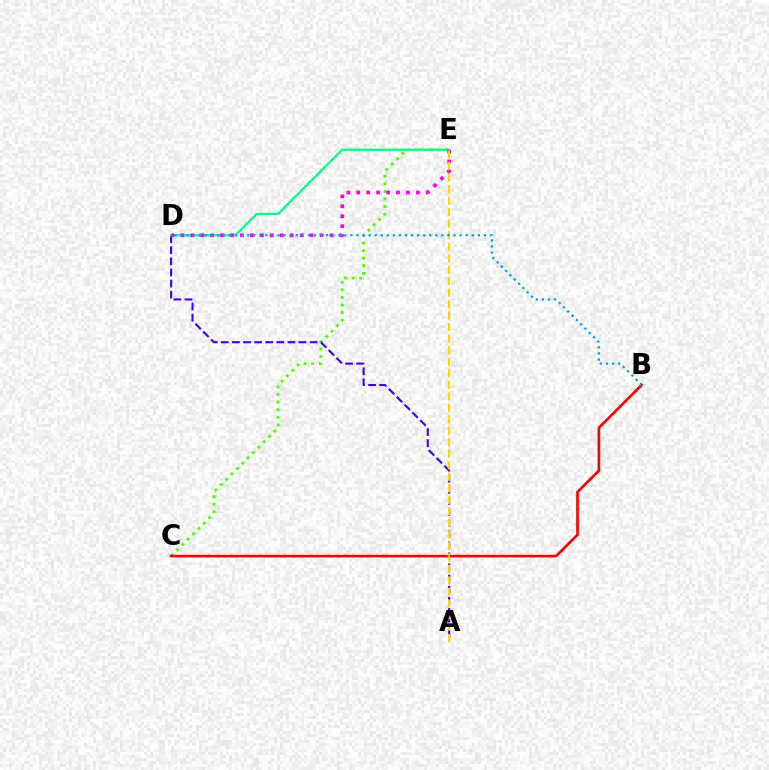{('C', 'E'): [{'color': '#4fff00', 'line_style': 'dotted', 'thickness': 2.06}], ('A', 'D'): [{'color': '#3700ff', 'line_style': 'dashed', 'thickness': 1.51}], ('D', 'E'): [{'color': '#00ff86', 'line_style': 'solid', 'thickness': 1.62}, {'color': '#ff00ed', 'line_style': 'dotted', 'thickness': 2.7}], ('B', 'C'): [{'color': '#ff0000', 'line_style': 'solid', 'thickness': 1.91}], ('A', 'E'): [{'color': '#ffd500', 'line_style': 'dashed', 'thickness': 1.56}], ('B', 'D'): [{'color': '#009eff', 'line_style': 'dotted', 'thickness': 1.65}]}